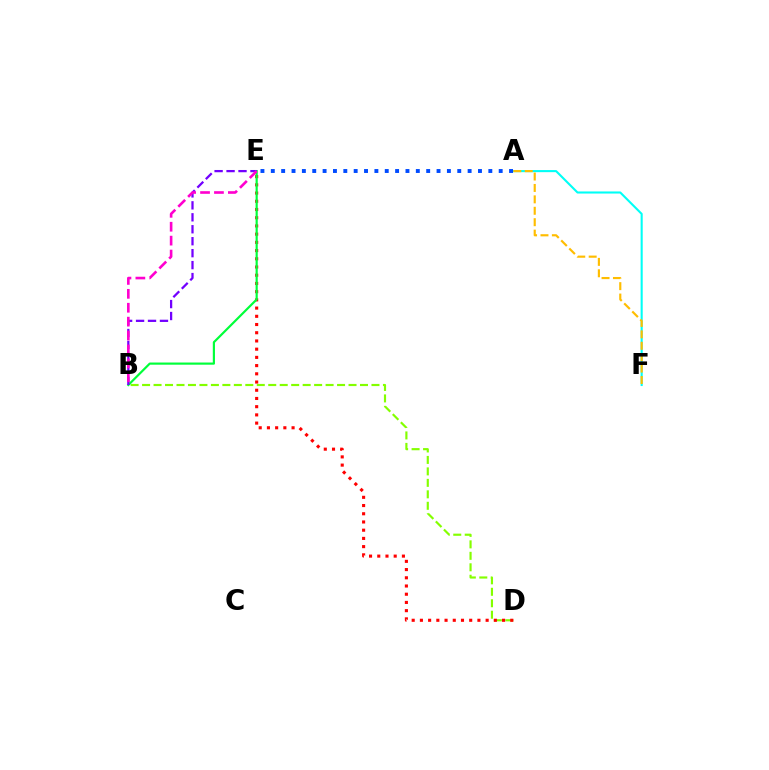{('B', 'D'): [{'color': '#84ff00', 'line_style': 'dashed', 'thickness': 1.56}], ('D', 'E'): [{'color': '#ff0000', 'line_style': 'dotted', 'thickness': 2.23}], ('A', 'F'): [{'color': '#00fff6', 'line_style': 'solid', 'thickness': 1.51}, {'color': '#ffbd00', 'line_style': 'dashed', 'thickness': 1.55}], ('B', 'E'): [{'color': '#00ff39', 'line_style': 'solid', 'thickness': 1.57}, {'color': '#7200ff', 'line_style': 'dashed', 'thickness': 1.62}, {'color': '#ff00cf', 'line_style': 'dashed', 'thickness': 1.89}], ('A', 'E'): [{'color': '#004bff', 'line_style': 'dotted', 'thickness': 2.81}]}